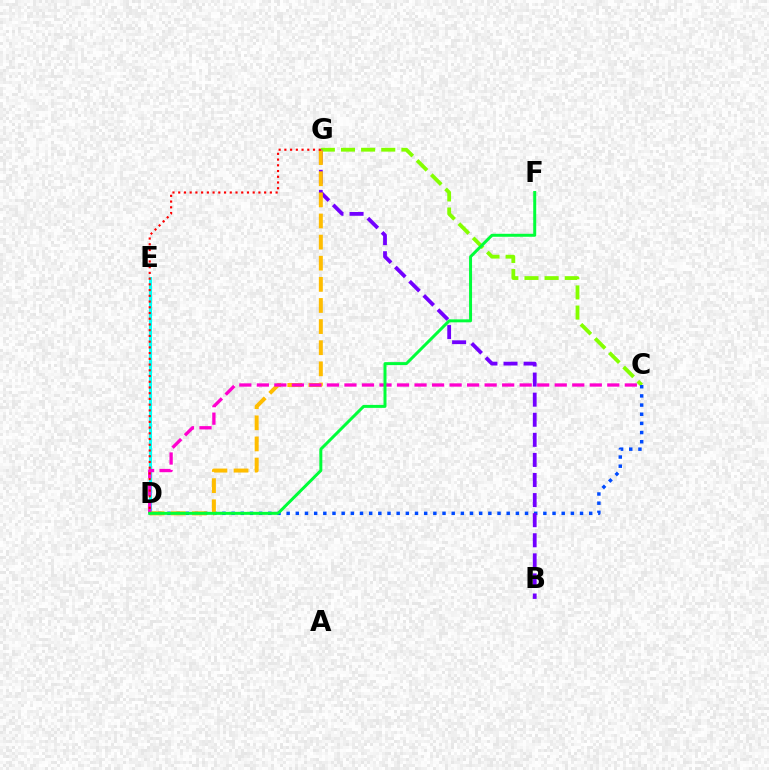{('C', 'G'): [{'color': '#84ff00', 'line_style': 'dashed', 'thickness': 2.73}], ('C', 'D'): [{'color': '#004bff', 'line_style': 'dotted', 'thickness': 2.49}, {'color': '#ff00cf', 'line_style': 'dashed', 'thickness': 2.38}], ('D', 'E'): [{'color': '#00fff6', 'line_style': 'solid', 'thickness': 2.23}], ('B', 'G'): [{'color': '#7200ff', 'line_style': 'dashed', 'thickness': 2.73}], ('D', 'G'): [{'color': '#ffbd00', 'line_style': 'dashed', 'thickness': 2.87}, {'color': '#ff0000', 'line_style': 'dotted', 'thickness': 1.56}], ('D', 'F'): [{'color': '#00ff39', 'line_style': 'solid', 'thickness': 2.15}]}